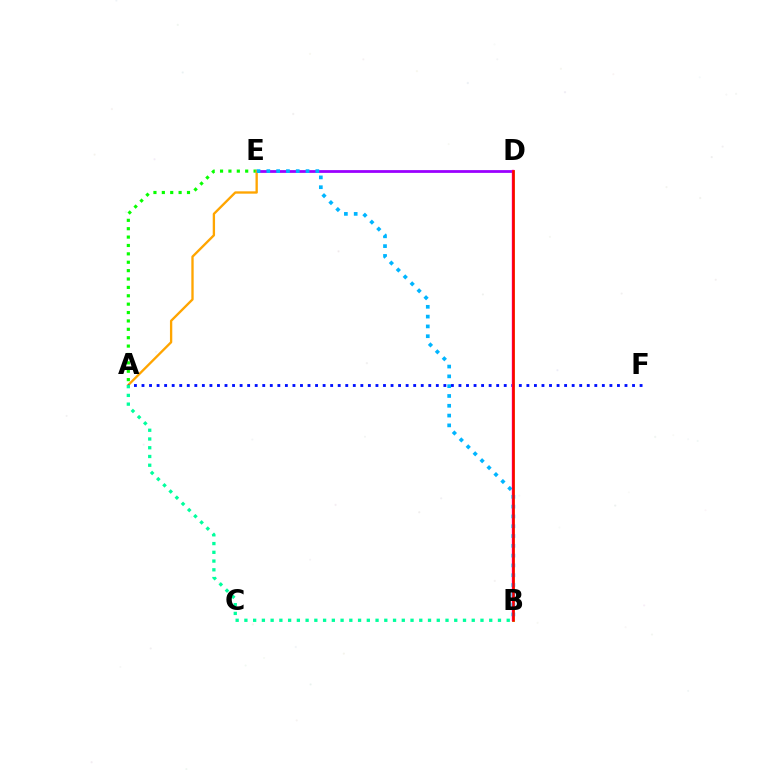{('D', 'E'): [{'color': '#9b00ff', 'line_style': 'solid', 'thickness': 1.99}], ('B', 'D'): [{'color': '#b3ff00', 'line_style': 'solid', 'thickness': 2.15}, {'color': '#ff00bd', 'line_style': 'solid', 'thickness': 1.72}, {'color': '#ff0000', 'line_style': 'solid', 'thickness': 1.82}], ('A', 'E'): [{'color': '#08ff00', 'line_style': 'dotted', 'thickness': 2.28}, {'color': '#ffa500', 'line_style': 'solid', 'thickness': 1.68}], ('A', 'F'): [{'color': '#0010ff', 'line_style': 'dotted', 'thickness': 2.05}], ('A', 'B'): [{'color': '#00ff9d', 'line_style': 'dotted', 'thickness': 2.38}], ('B', 'E'): [{'color': '#00b5ff', 'line_style': 'dotted', 'thickness': 2.66}]}